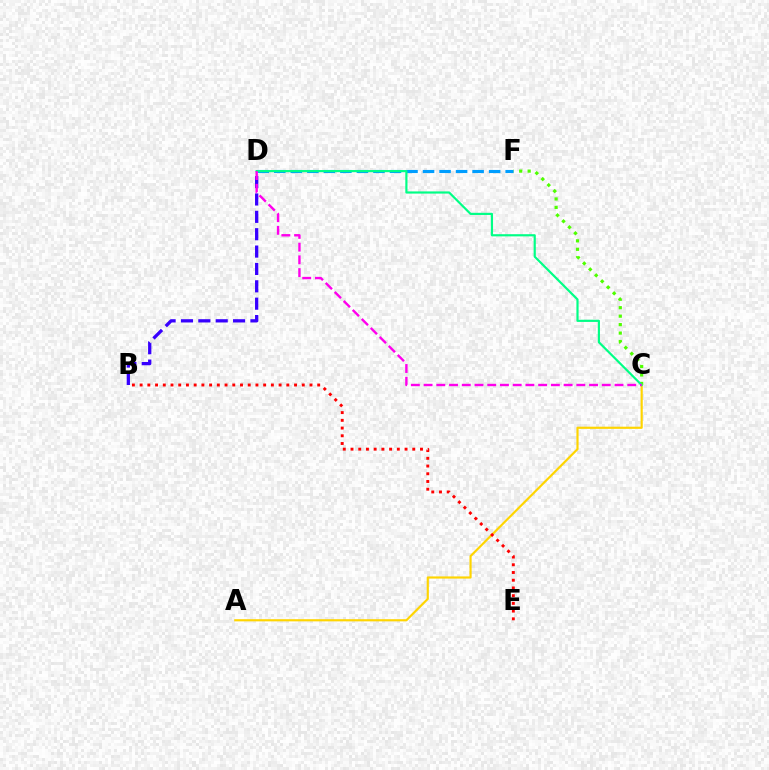{('C', 'F'): [{'color': '#4fff00', 'line_style': 'dotted', 'thickness': 2.3}], ('D', 'F'): [{'color': '#009eff', 'line_style': 'dashed', 'thickness': 2.25}], ('B', 'D'): [{'color': '#3700ff', 'line_style': 'dashed', 'thickness': 2.36}], ('A', 'C'): [{'color': '#ffd500', 'line_style': 'solid', 'thickness': 1.56}], ('C', 'D'): [{'color': '#00ff86', 'line_style': 'solid', 'thickness': 1.57}, {'color': '#ff00ed', 'line_style': 'dashed', 'thickness': 1.73}], ('B', 'E'): [{'color': '#ff0000', 'line_style': 'dotted', 'thickness': 2.1}]}